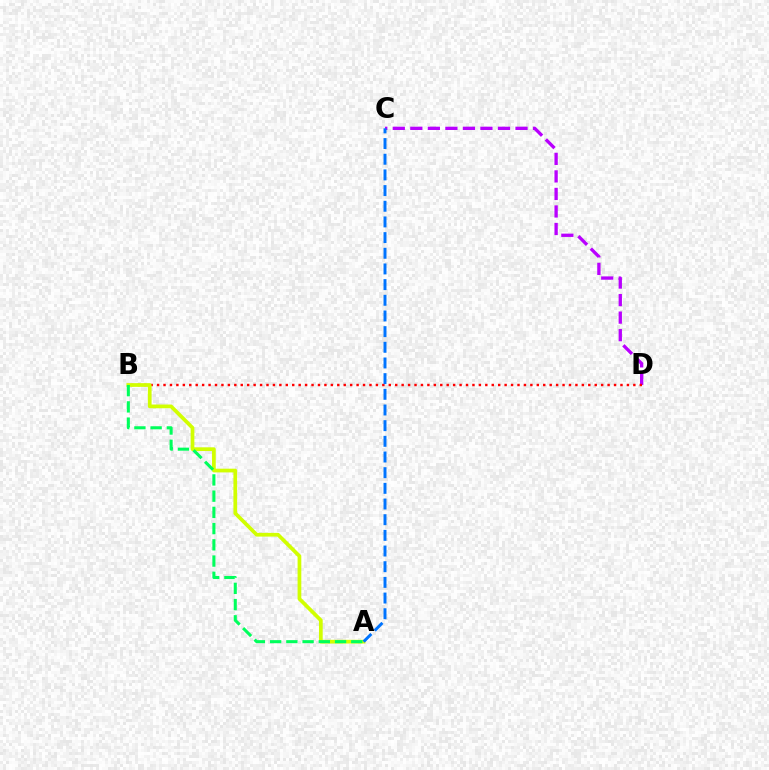{('C', 'D'): [{'color': '#b900ff', 'line_style': 'dashed', 'thickness': 2.38}], ('B', 'D'): [{'color': '#ff0000', 'line_style': 'dotted', 'thickness': 1.75}], ('A', 'B'): [{'color': '#d1ff00', 'line_style': 'solid', 'thickness': 2.68}, {'color': '#00ff5c', 'line_style': 'dashed', 'thickness': 2.2}], ('A', 'C'): [{'color': '#0074ff', 'line_style': 'dashed', 'thickness': 2.13}]}